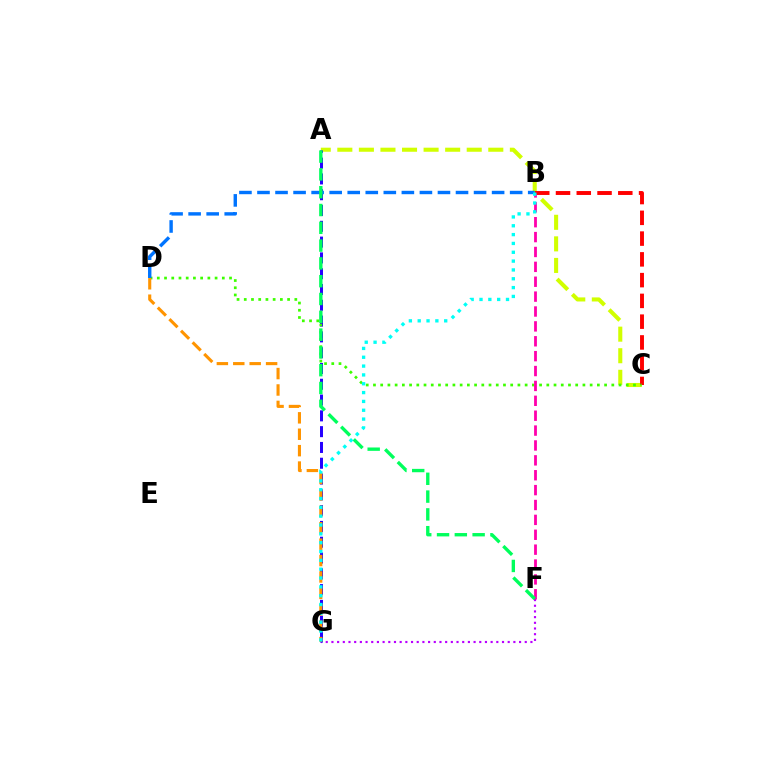{('A', 'C'): [{'color': '#d1ff00', 'line_style': 'dashed', 'thickness': 2.93}], ('B', 'C'): [{'color': '#ff0000', 'line_style': 'dashed', 'thickness': 2.82}], ('F', 'G'): [{'color': '#b900ff', 'line_style': 'dotted', 'thickness': 1.54}], ('A', 'G'): [{'color': '#2500ff', 'line_style': 'dashed', 'thickness': 2.15}], ('C', 'D'): [{'color': '#3dff00', 'line_style': 'dotted', 'thickness': 1.96}], ('B', 'F'): [{'color': '#ff00ac', 'line_style': 'dashed', 'thickness': 2.02}], ('B', 'D'): [{'color': '#0074ff', 'line_style': 'dashed', 'thickness': 2.45}], ('D', 'G'): [{'color': '#ff9400', 'line_style': 'dashed', 'thickness': 2.23}], ('A', 'F'): [{'color': '#00ff5c', 'line_style': 'dashed', 'thickness': 2.42}], ('B', 'G'): [{'color': '#00fff6', 'line_style': 'dotted', 'thickness': 2.4}]}